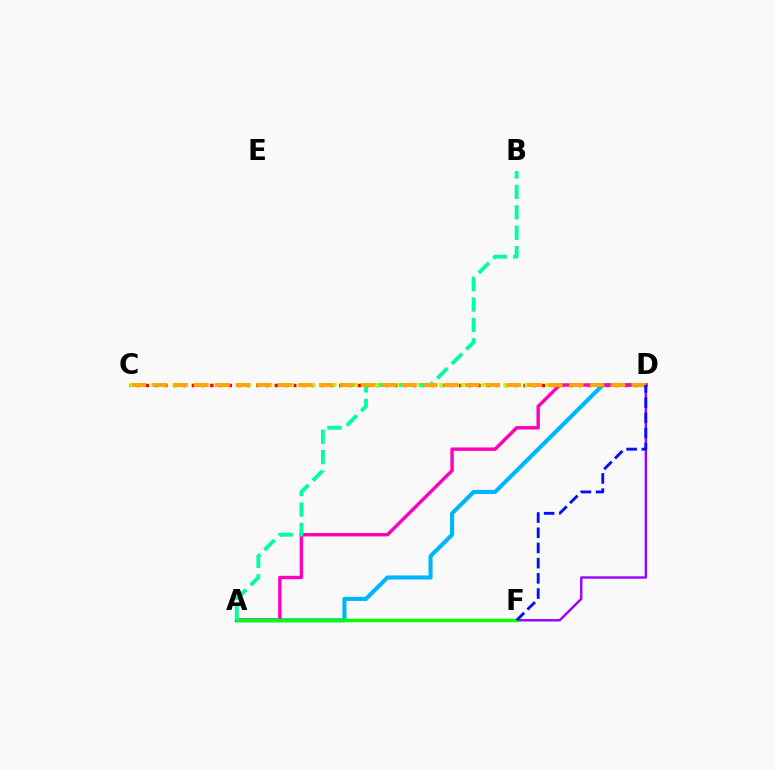{('C', 'D'): [{'color': '#ff0000', 'line_style': 'dotted', 'thickness': 2.5}, {'color': '#b3ff00', 'line_style': 'dotted', 'thickness': 2.9}, {'color': '#ffa500', 'line_style': 'dashed', 'thickness': 2.83}], ('A', 'D'): [{'color': '#00b5ff', 'line_style': 'solid', 'thickness': 2.95}, {'color': '#ff00bd', 'line_style': 'solid', 'thickness': 2.47}], ('D', 'F'): [{'color': '#9b00ff', 'line_style': 'solid', 'thickness': 1.74}, {'color': '#0010ff', 'line_style': 'dashed', 'thickness': 2.06}], ('A', 'F'): [{'color': '#08ff00', 'line_style': 'solid', 'thickness': 2.5}], ('A', 'B'): [{'color': '#00ff9d', 'line_style': 'dashed', 'thickness': 2.78}]}